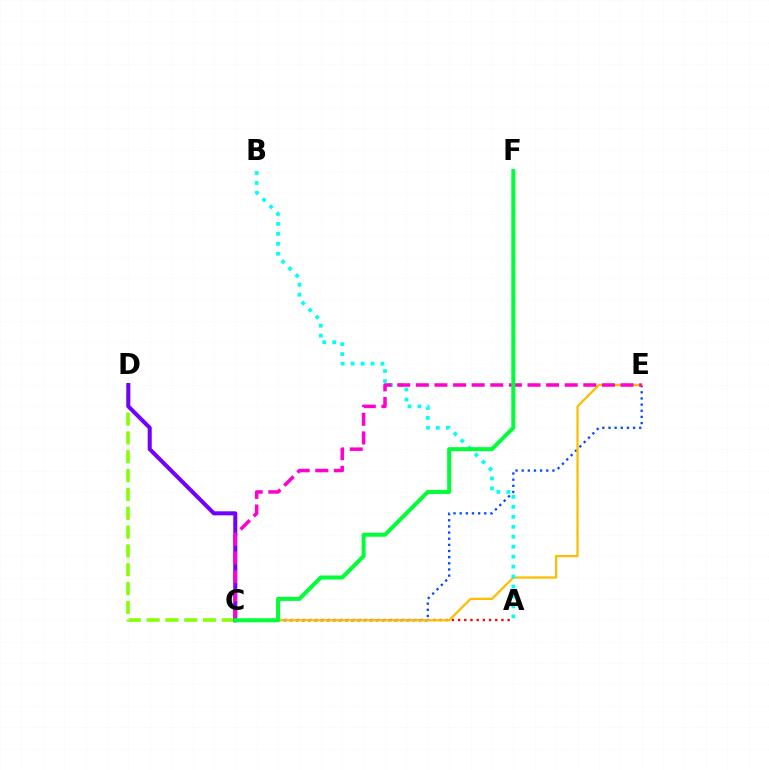{('C', 'E'): [{'color': '#004bff', 'line_style': 'dotted', 'thickness': 1.67}, {'color': '#ffbd00', 'line_style': 'solid', 'thickness': 1.63}, {'color': '#ff00cf', 'line_style': 'dashed', 'thickness': 2.53}], ('C', 'D'): [{'color': '#84ff00', 'line_style': 'dashed', 'thickness': 2.56}, {'color': '#7200ff', 'line_style': 'solid', 'thickness': 2.9}], ('A', 'C'): [{'color': '#ff0000', 'line_style': 'dotted', 'thickness': 1.68}], ('A', 'B'): [{'color': '#00fff6', 'line_style': 'dotted', 'thickness': 2.71}], ('C', 'F'): [{'color': '#00ff39', 'line_style': 'solid', 'thickness': 2.89}]}